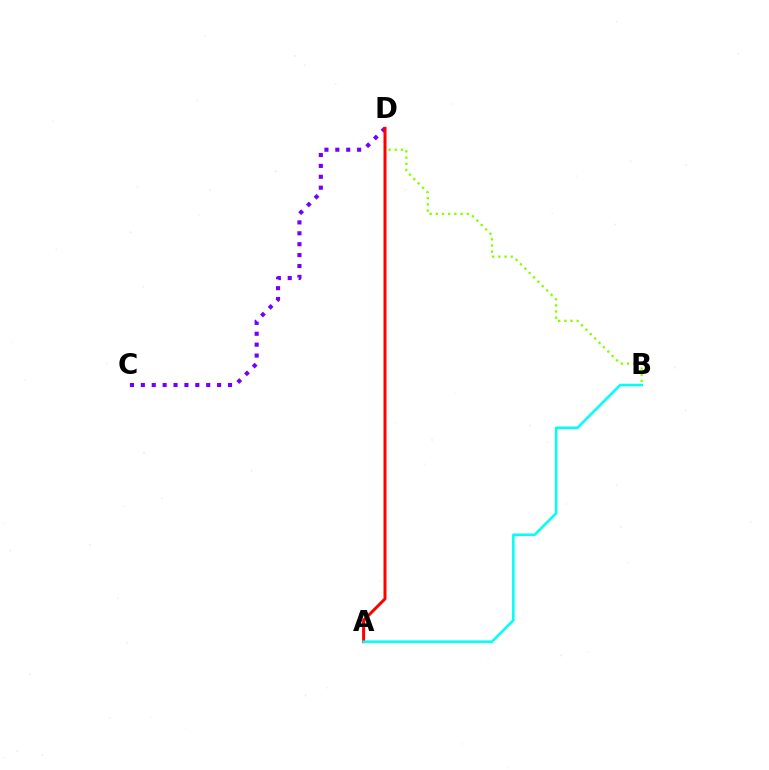{('C', 'D'): [{'color': '#7200ff', 'line_style': 'dotted', 'thickness': 2.96}], ('B', 'D'): [{'color': '#84ff00', 'line_style': 'dotted', 'thickness': 1.68}], ('A', 'D'): [{'color': '#ff0000', 'line_style': 'solid', 'thickness': 2.16}], ('A', 'B'): [{'color': '#00fff6', 'line_style': 'solid', 'thickness': 1.83}]}